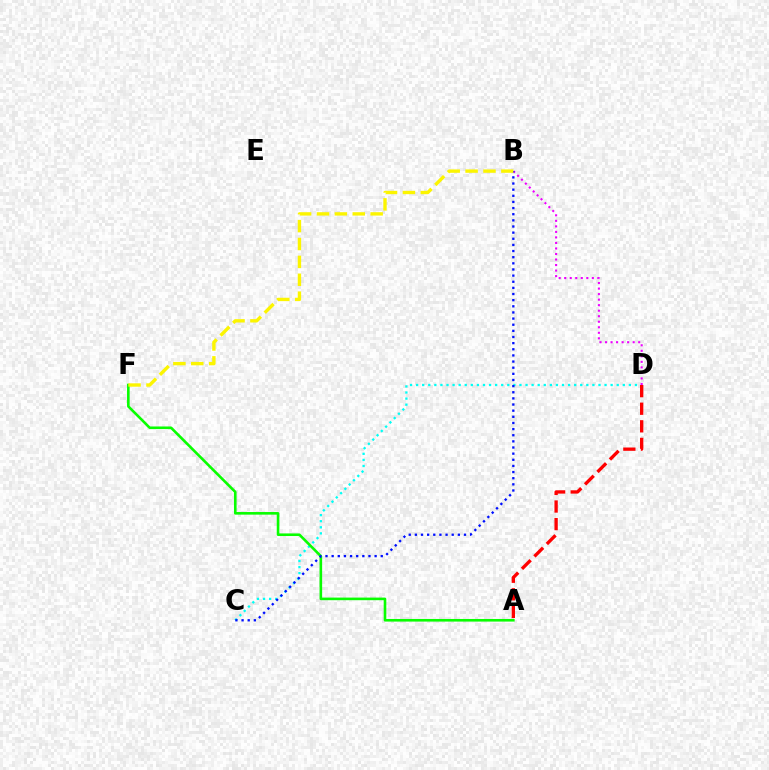{('C', 'D'): [{'color': '#00fff6', 'line_style': 'dotted', 'thickness': 1.65}], ('B', 'D'): [{'color': '#ee00ff', 'line_style': 'dotted', 'thickness': 1.5}], ('A', 'D'): [{'color': '#ff0000', 'line_style': 'dashed', 'thickness': 2.39}], ('A', 'F'): [{'color': '#08ff00', 'line_style': 'solid', 'thickness': 1.88}], ('B', 'C'): [{'color': '#0010ff', 'line_style': 'dotted', 'thickness': 1.67}], ('B', 'F'): [{'color': '#fcf500', 'line_style': 'dashed', 'thickness': 2.43}]}